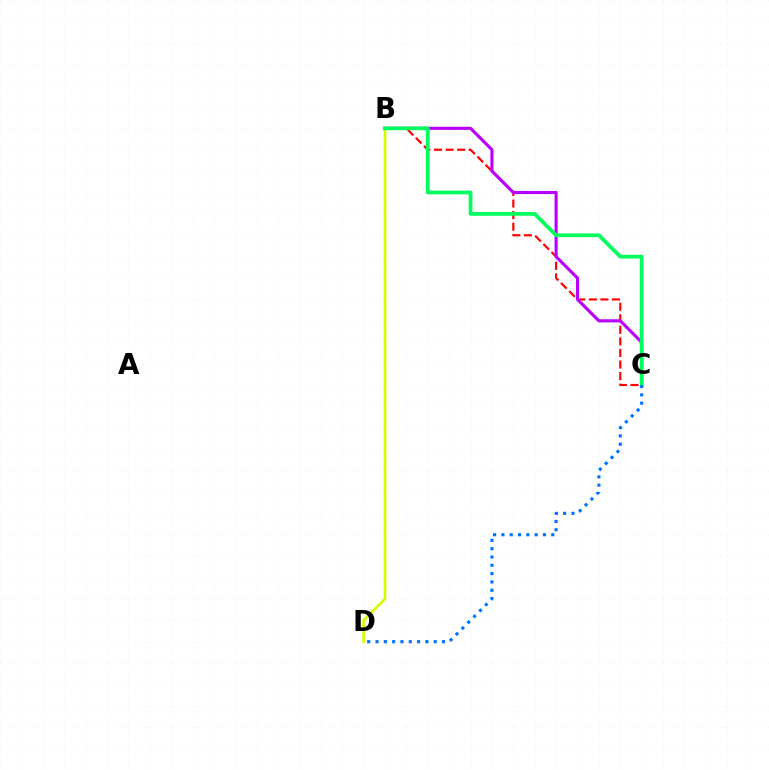{('B', 'C'): [{'color': '#ff0000', 'line_style': 'dashed', 'thickness': 1.57}, {'color': '#b900ff', 'line_style': 'solid', 'thickness': 2.25}, {'color': '#00ff5c', 'line_style': 'solid', 'thickness': 2.7}], ('B', 'D'): [{'color': '#d1ff00', 'line_style': 'solid', 'thickness': 1.92}], ('C', 'D'): [{'color': '#0074ff', 'line_style': 'dotted', 'thickness': 2.26}]}